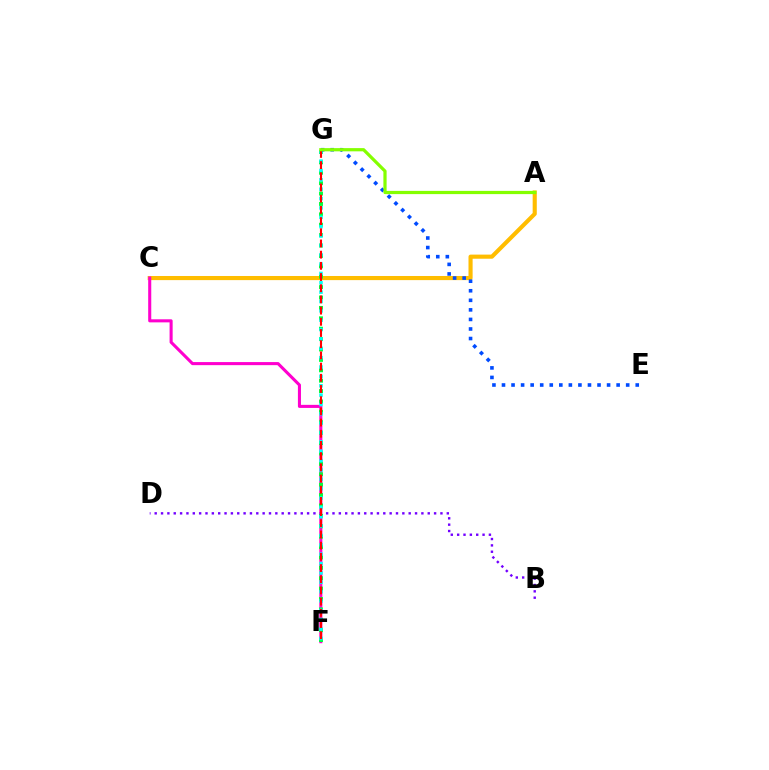{('A', 'C'): [{'color': '#ffbd00', 'line_style': 'solid', 'thickness': 2.97}], ('C', 'F'): [{'color': '#ff00cf', 'line_style': 'solid', 'thickness': 2.21}], ('F', 'G'): [{'color': '#00ff39', 'line_style': 'dotted', 'thickness': 2.82}, {'color': '#00fff6', 'line_style': 'dotted', 'thickness': 2.54}, {'color': '#ff0000', 'line_style': 'dashed', 'thickness': 1.52}], ('B', 'D'): [{'color': '#7200ff', 'line_style': 'dotted', 'thickness': 1.73}], ('E', 'G'): [{'color': '#004bff', 'line_style': 'dotted', 'thickness': 2.6}], ('A', 'G'): [{'color': '#84ff00', 'line_style': 'solid', 'thickness': 2.32}]}